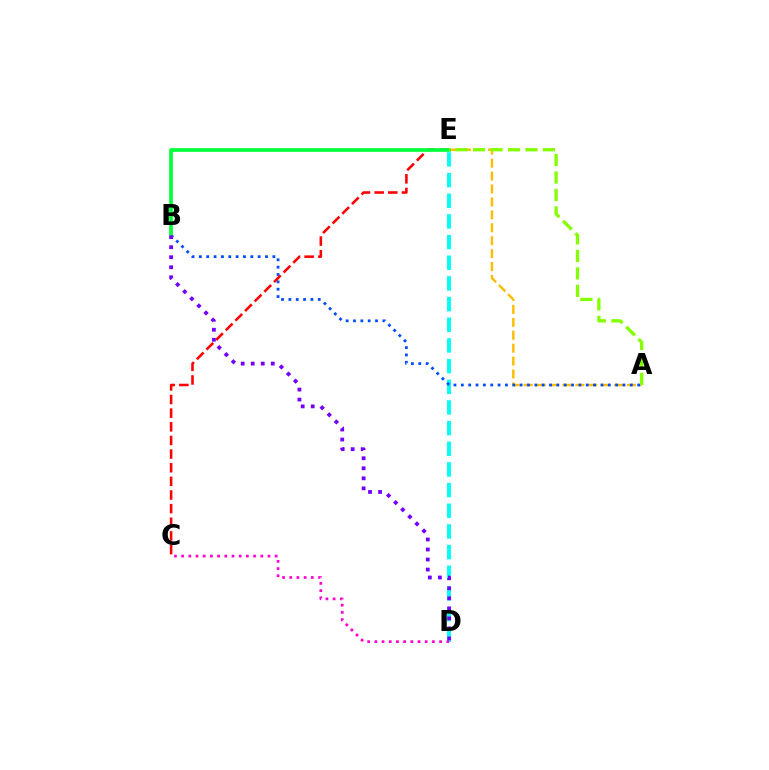{('D', 'E'): [{'color': '#00fff6', 'line_style': 'dashed', 'thickness': 2.81}], ('C', 'D'): [{'color': '#ff00cf', 'line_style': 'dotted', 'thickness': 1.96}], ('A', 'E'): [{'color': '#ffbd00', 'line_style': 'dashed', 'thickness': 1.76}, {'color': '#84ff00', 'line_style': 'dashed', 'thickness': 2.37}], ('A', 'B'): [{'color': '#004bff', 'line_style': 'dotted', 'thickness': 2.0}], ('C', 'E'): [{'color': '#ff0000', 'line_style': 'dashed', 'thickness': 1.85}], ('B', 'E'): [{'color': '#00ff39', 'line_style': 'solid', 'thickness': 2.65}], ('B', 'D'): [{'color': '#7200ff', 'line_style': 'dotted', 'thickness': 2.72}]}